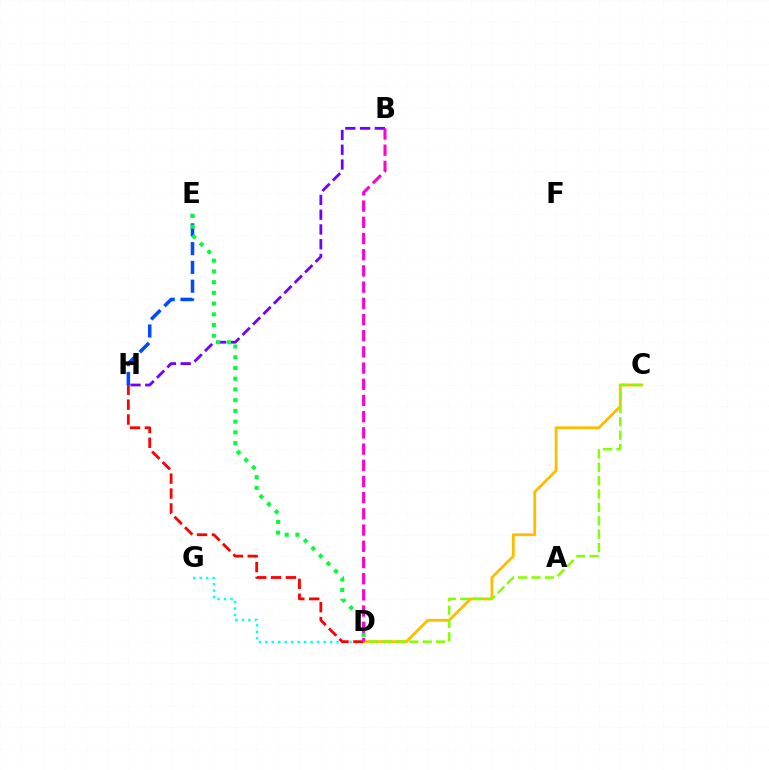{('C', 'D'): [{'color': '#ffbd00', 'line_style': 'solid', 'thickness': 2.04}, {'color': '#84ff00', 'line_style': 'dashed', 'thickness': 1.82}], ('E', 'H'): [{'color': '#004bff', 'line_style': 'dashed', 'thickness': 2.55}], ('D', 'G'): [{'color': '#00fff6', 'line_style': 'dotted', 'thickness': 1.76}], ('B', 'H'): [{'color': '#7200ff', 'line_style': 'dashed', 'thickness': 2.01}], ('D', 'H'): [{'color': '#ff0000', 'line_style': 'dashed', 'thickness': 2.02}], ('D', 'E'): [{'color': '#00ff39', 'line_style': 'dotted', 'thickness': 2.91}], ('B', 'D'): [{'color': '#ff00cf', 'line_style': 'dashed', 'thickness': 2.2}]}